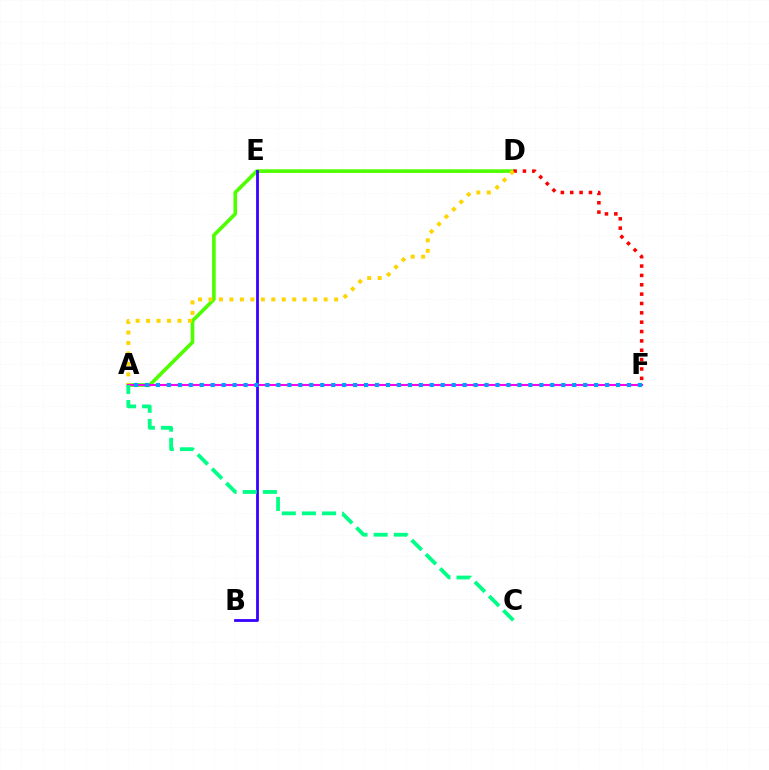{('A', 'D'): [{'color': '#4fff00', 'line_style': 'solid', 'thickness': 2.64}, {'color': '#ffd500', 'line_style': 'dotted', 'thickness': 2.85}], ('D', 'F'): [{'color': '#ff0000', 'line_style': 'dotted', 'thickness': 2.54}], ('A', 'F'): [{'color': '#ff00ed', 'line_style': 'solid', 'thickness': 1.5}, {'color': '#009eff', 'line_style': 'dotted', 'thickness': 2.98}], ('B', 'E'): [{'color': '#3700ff', 'line_style': 'solid', 'thickness': 2.01}], ('A', 'C'): [{'color': '#00ff86', 'line_style': 'dashed', 'thickness': 2.74}]}